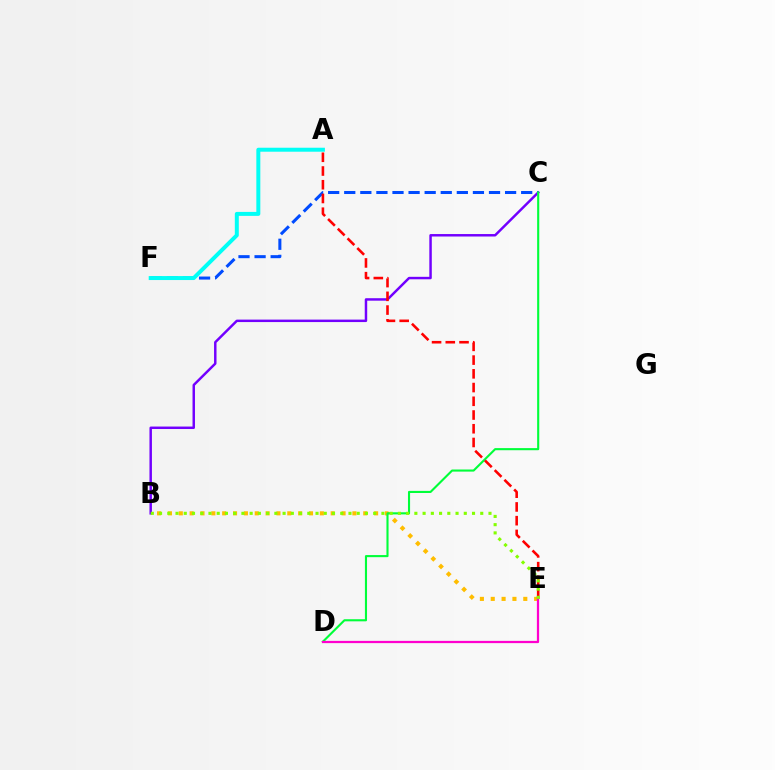{('B', 'C'): [{'color': '#7200ff', 'line_style': 'solid', 'thickness': 1.77}], ('B', 'E'): [{'color': '#ffbd00', 'line_style': 'dotted', 'thickness': 2.95}, {'color': '#84ff00', 'line_style': 'dotted', 'thickness': 2.24}], ('C', 'F'): [{'color': '#004bff', 'line_style': 'dashed', 'thickness': 2.19}], ('C', 'D'): [{'color': '#00ff39', 'line_style': 'solid', 'thickness': 1.52}], ('A', 'E'): [{'color': '#ff0000', 'line_style': 'dashed', 'thickness': 1.87}], ('D', 'E'): [{'color': '#ff00cf', 'line_style': 'solid', 'thickness': 1.61}], ('A', 'F'): [{'color': '#00fff6', 'line_style': 'solid', 'thickness': 2.86}]}